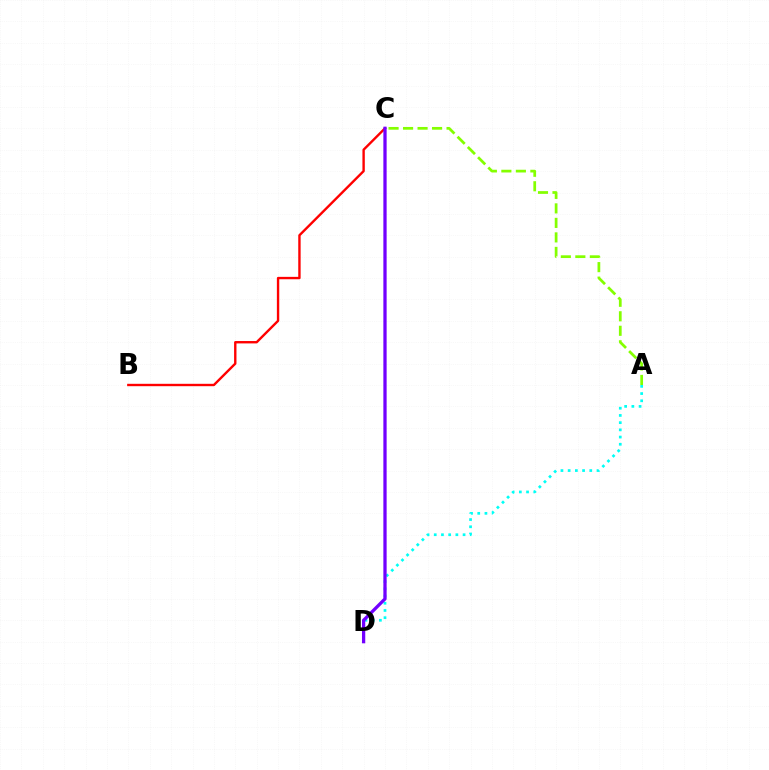{('A', 'D'): [{'color': '#00fff6', 'line_style': 'dotted', 'thickness': 1.96}], ('A', 'C'): [{'color': '#84ff00', 'line_style': 'dashed', 'thickness': 1.97}], ('B', 'C'): [{'color': '#ff0000', 'line_style': 'solid', 'thickness': 1.72}], ('C', 'D'): [{'color': '#7200ff', 'line_style': 'solid', 'thickness': 2.35}]}